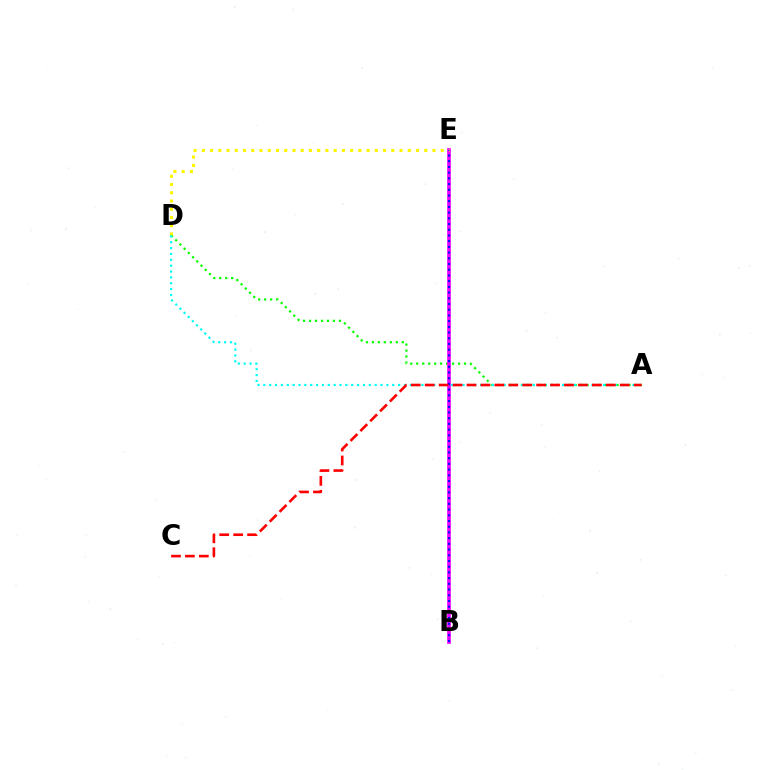{('A', 'D'): [{'color': '#08ff00', 'line_style': 'dotted', 'thickness': 1.62}, {'color': '#00fff6', 'line_style': 'dotted', 'thickness': 1.59}], ('B', 'E'): [{'color': '#ee00ff', 'line_style': 'solid', 'thickness': 2.64}, {'color': '#0010ff', 'line_style': 'dotted', 'thickness': 1.55}], ('D', 'E'): [{'color': '#fcf500', 'line_style': 'dotted', 'thickness': 2.24}], ('A', 'C'): [{'color': '#ff0000', 'line_style': 'dashed', 'thickness': 1.89}]}